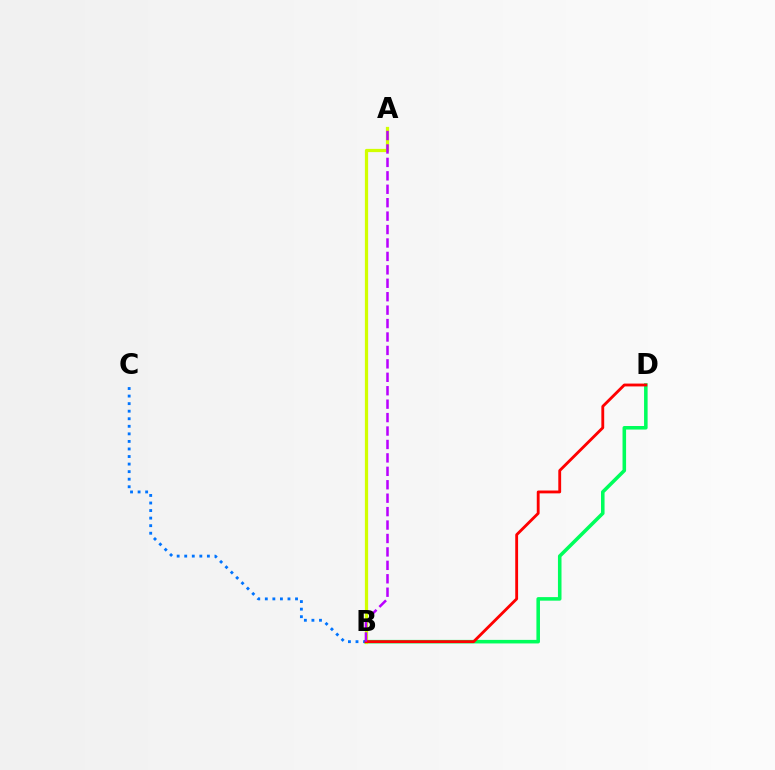{('B', 'D'): [{'color': '#00ff5c', 'line_style': 'solid', 'thickness': 2.56}, {'color': '#ff0000', 'line_style': 'solid', 'thickness': 2.05}], ('A', 'B'): [{'color': '#d1ff00', 'line_style': 'solid', 'thickness': 2.34}, {'color': '#b900ff', 'line_style': 'dashed', 'thickness': 1.82}], ('B', 'C'): [{'color': '#0074ff', 'line_style': 'dotted', 'thickness': 2.05}]}